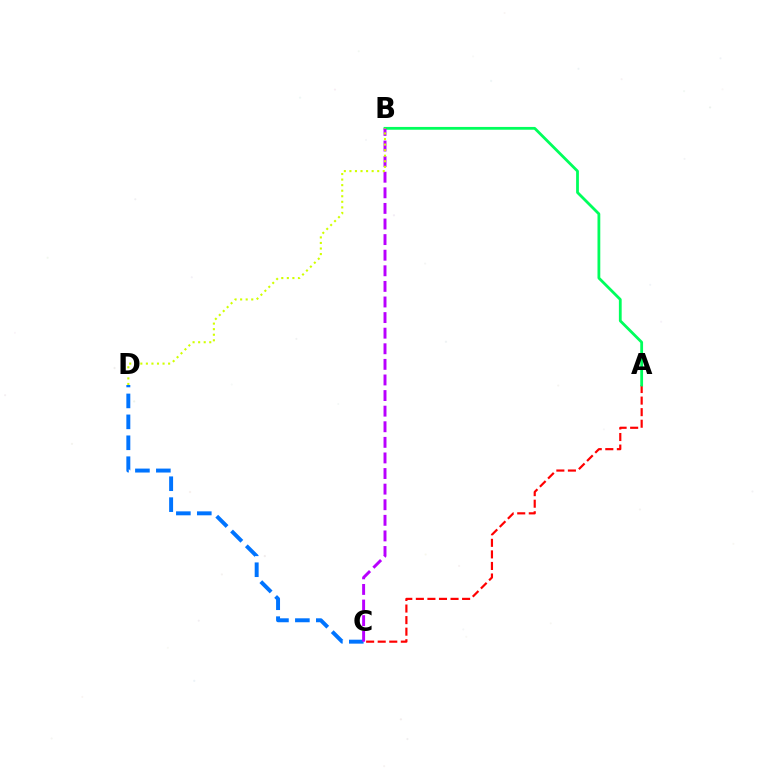{('A', 'C'): [{'color': '#ff0000', 'line_style': 'dashed', 'thickness': 1.57}], ('A', 'B'): [{'color': '#00ff5c', 'line_style': 'solid', 'thickness': 2.01}], ('C', 'D'): [{'color': '#0074ff', 'line_style': 'dashed', 'thickness': 2.84}], ('B', 'C'): [{'color': '#b900ff', 'line_style': 'dashed', 'thickness': 2.12}], ('B', 'D'): [{'color': '#d1ff00', 'line_style': 'dotted', 'thickness': 1.51}]}